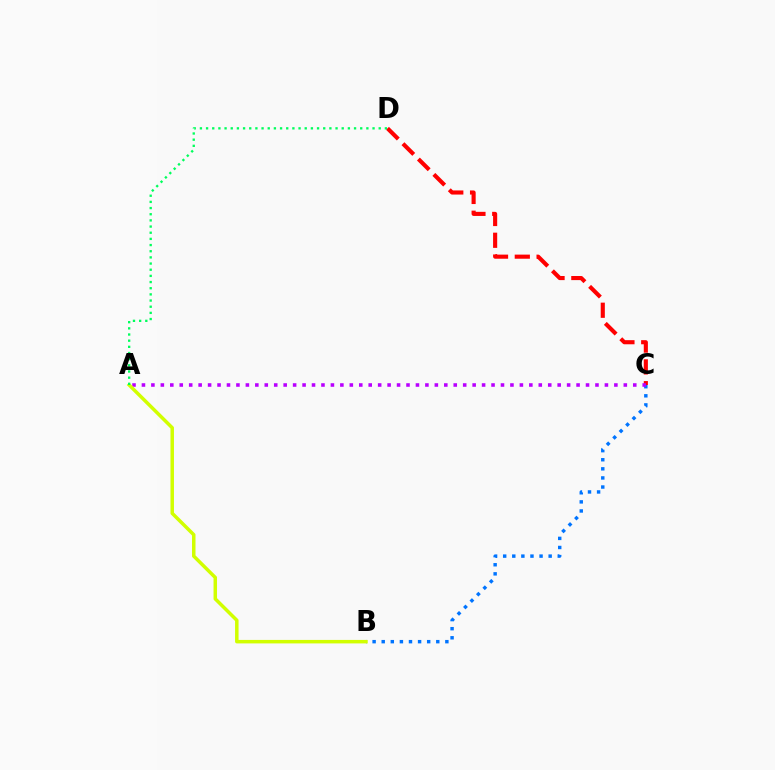{('B', 'C'): [{'color': '#0074ff', 'line_style': 'dotted', 'thickness': 2.47}], ('C', 'D'): [{'color': '#ff0000', 'line_style': 'dashed', 'thickness': 2.96}], ('A', 'C'): [{'color': '#b900ff', 'line_style': 'dotted', 'thickness': 2.57}], ('A', 'B'): [{'color': '#d1ff00', 'line_style': 'solid', 'thickness': 2.51}], ('A', 'D'): [{'color': '#00ff5c', 'line_style': 'dotted', 'thickness': 1.68}]}